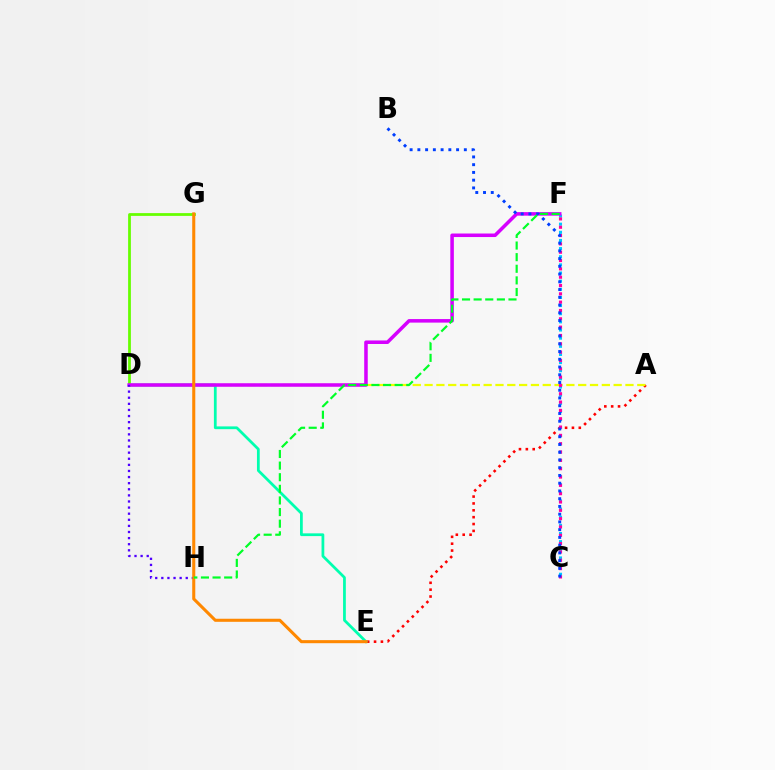{('D', 'G'): [{'color': '#66ff00', 'line_style': 'solid', 'thickness': 2.0}], ('A', 'E'): [{'color': '#ff0000', 'line_style': 'dotted', 'thickness': 1.87}], ('D', 'E'): [{'color': '#00ffaf', 'line_style': 'solid', 'thickness': 1.98}], ('A', 'D'): [{'color': '#eeff00', 'line_style': 'dashed', 'thickness': 1.61}], ('C', 'F'): [{'color': '#00c7ff', 'line_style': 'dotted', 'thickness': 2.21}, {'color': '#ff00a0', 'line_style': 'dotted', 'thickness': 2.26}], ('D', 'F'): [{'color': '#d600ff', 'line_style': 'solid', 'thickness': 2.54}], ('B', 'C'): [{'color': '#003fff', 'line_style': 'dotted', 'thickness': 2.1}], ('D', 'H'): [{'color': '#4f00ff', 'line_style': 'dotted', 'thickness': 1.66}], ('E', 'G'): [{'color': '#ff8800', 'line_style': 'solid', 'thickness': 2.21}], ('F', 'H'): [{'color': '#00ff27', 'line_style': 'dashed', 'thickness': 1.58}]}